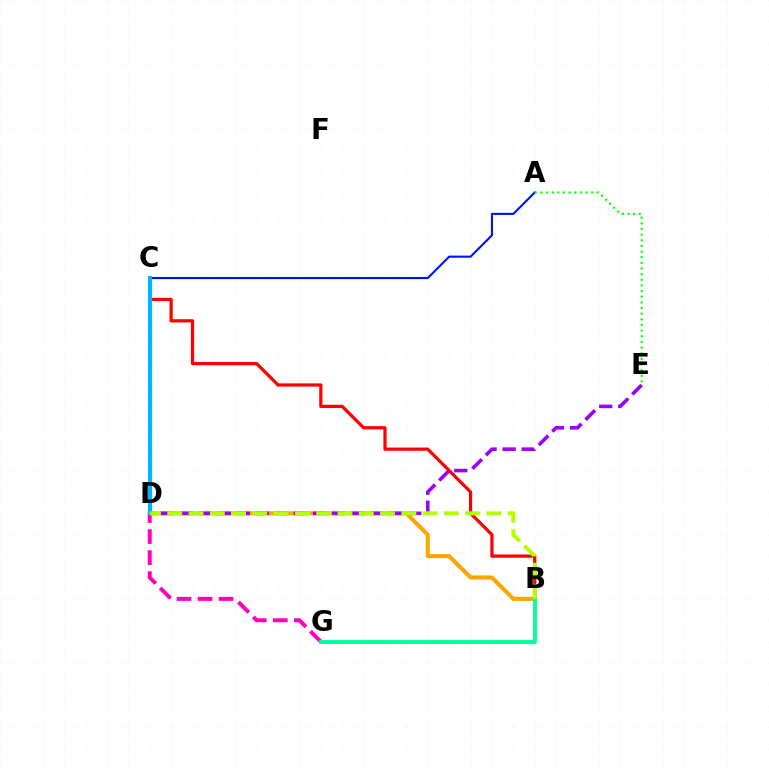{('A', 'C'): [{'color': '#0010ff', 'line_style': 'solid', 'thickness': 1.51}], ('B', 'D'): [{'color': '#ffa500', 'line_style': 'solid', 'thickness': 2.94}, {'color': '#b3ff00', 'line_style': 'dashed', 'thickness': 2.89}], ('A', 'E'): [{'color': '#08ff00', 'line_style': 'dotted', 'thickness': 1.53}], ('D', 'E'): [{'color': '#9b00ff', 'line_style': 'dashed', 'thickness': 2.59}], ('D', 'G'): [{'color': '#ff00bd', 'line_style': 'dashed', 'thickness': 2.86}], ('B', 'C'): [{'color': '#ff0000', 'line_style': 'solid', 'thickness': 2.32}], ('C', 'D'): [{'color': '#00b5ff', 'line_style': 'solid', 'thickness': 2.98}], ('B', 'G'): [{'color': '#00ff9d', 'line_style': 'solid', 'thickness': 2.76}]}